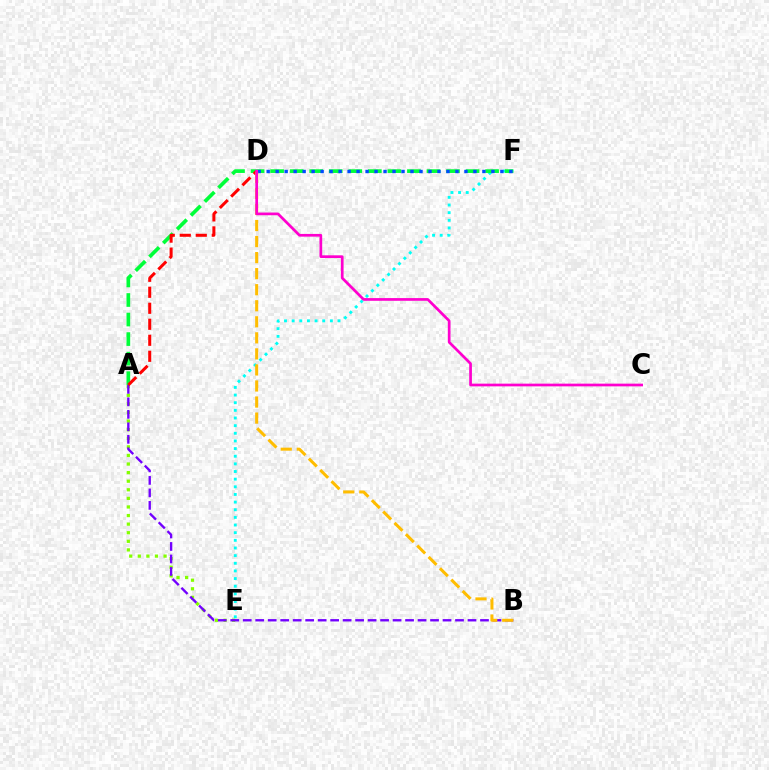{('A', 'E'): [{'color': '#84ff00', 'line_style': 'dotted', 'thickness': 2.33}], ('E', 'F'): [{'color': '#00fff6', 'line_style': 'dotted', 'thickness': 2.08}], ('A', 'B'): [{'color': '#7200ff', 'line_style': 'dashed', 'thickness': 1.7}], ('A', 'F'): [{'color': '#00ff39', 'line_style': 'dashed', 'thickness': 2.66}], ('D', 'F'): [{'color': '#004bff', 'line_style': 'dotted', 'thickness': 2.44}], ('A', 'D'): [{'color': '#ff0000', 'line_style': 'dashed', 'thickness': 2.17}], ('B', 'D'): [{'color': '#ffbd00', 'line_style': 'dashed', 'thickness': 2.18}], ('C', 'D'): [{'color': '#ff00cf', 'line_style': 'solid', 'thickness': 1.95}]}